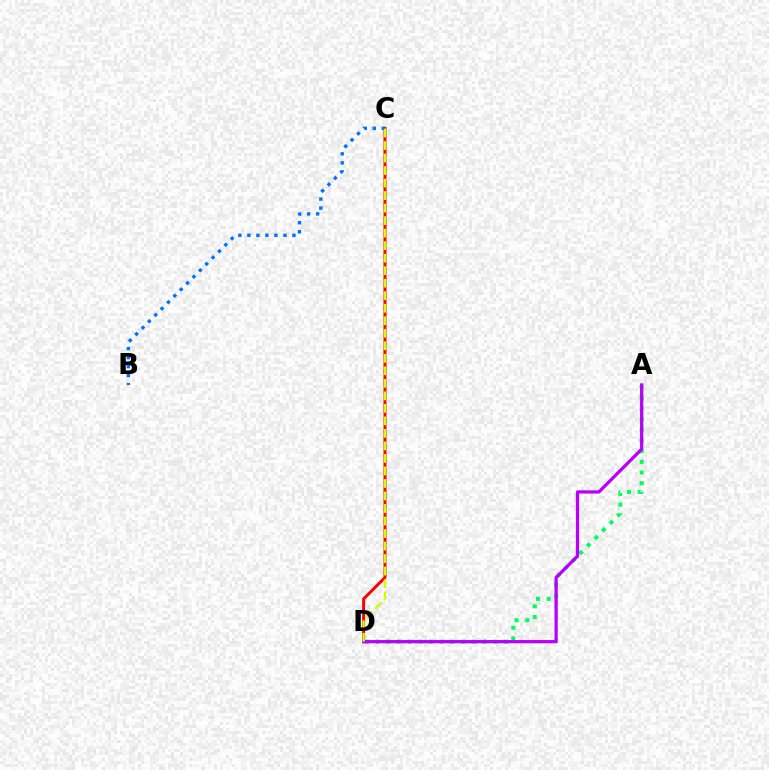{('A', 'D'): [{'color': '#00ff5c', 'line_style': 'dotted', 'thickness': 2.9}, {'color': '#b900ff', 'line_style': 'solid', 'thickness': 2.34}], ('C', 'D'): [{'color': '#ff0000', 'line_style': 'solid', 'thickness': 2.15}, {'color': '#d1ff00', 'line_style': 'dashed', 'thickness': 1.7}], ('B', 'C'): [{'color': '#0074ff', 'line_style': 'dotted', 'thickness': 2.45}]}